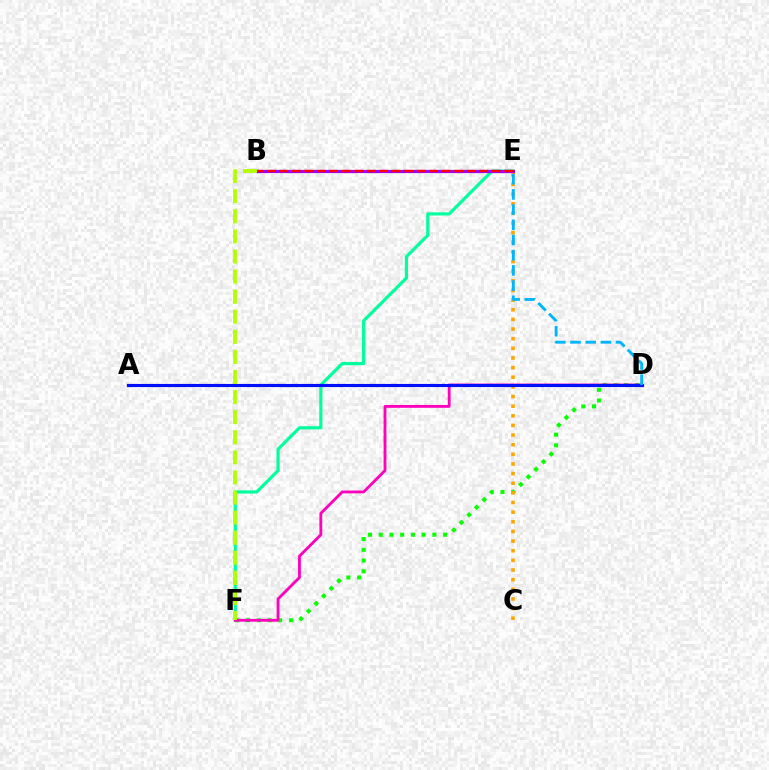{('D', 'F'): [{'color': '#08ff00', 'line_style': 'dotted', 'thickness': 2.92}, {'color': '#ff00bd', 'line_style': 'solid', 'thickness': 2.04}], ('E', 'F'): [{'color': '#00ff9d', 'line_style': 'solid', 'thickness': 2.29}], ('C', 'E'): [{'color': '#ffa500', 'line_style': 'dotted', 'thickness': 2.62}], ('B', 'E'): [{'color': '#9b00ff', 'line_style': 'solid', 'thickness': 2.31}, {'color': '#ff0000', 'line_style': 'dashed', 'thickness': 1.7}], ('A', 'D'): [{'color': '#0010ff', 'line_style': 'solid', 'thickness': 2.26}], ('D', 'E'): [{'color': '#00b5ff', 'line_style': 'dashed', 'thickness': 2.06}], ('B', 'F'): [{'color': '#b3ff00', 'line_style': 'dashed', 'thickness': 2.73}]}